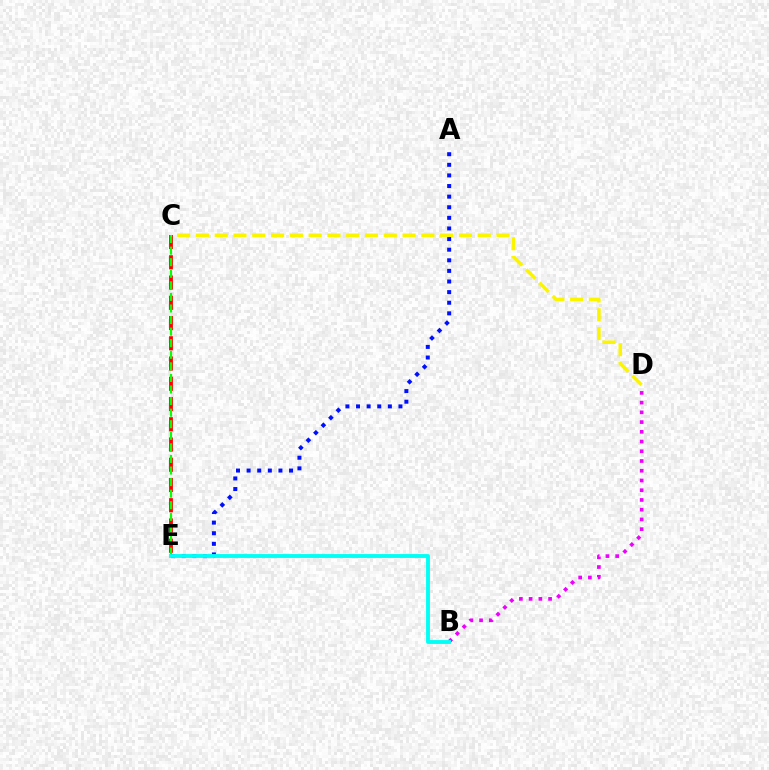{('C', 'E'): [{'color': '#ff0000', 'line_style': 'dashed', 'thickness': 2.75}, {'color': '#08ff00', 'line_style': 'dashed', 'thickness': 1.57}], ('B', 'D'): [{'color': '#ee00ff', 'line_style': 'dotted', 'thickness': 2.64}], ('C', 'D'): [{'color': '#fcf500', 'line_style': 'dashed', 'thickness': 2.55}], ('A', 'E'): [{'color': '#0010ff', 'line_style': 'dotted', 'thickness': 2.88}], ('B', 'E'): [{'color': '#00fff6', 'line_style': 'solid', 'thickness': 2.78}]}